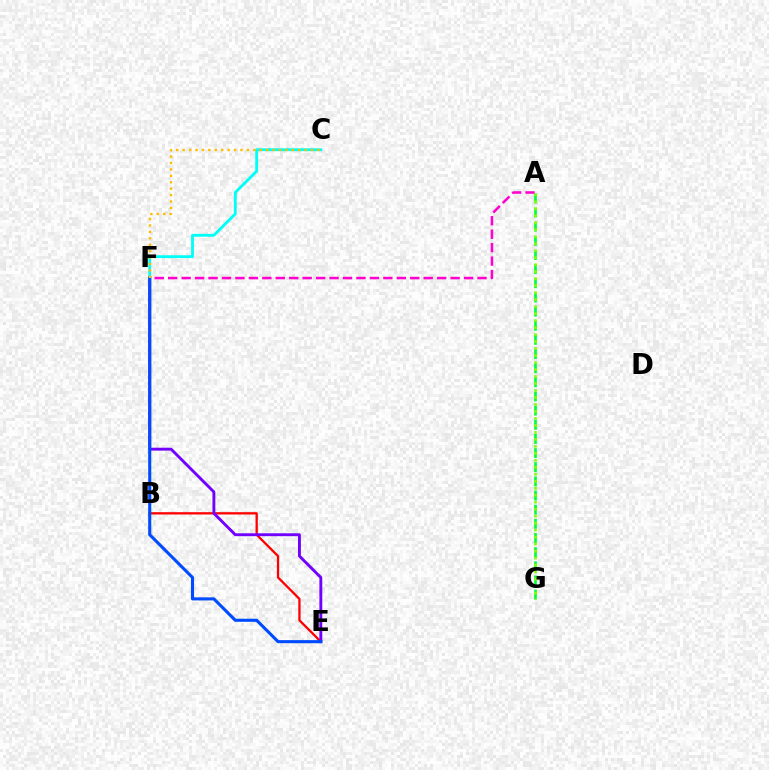{('B', 'E'): [{'color': '#ff0000', 'line_style': 'solid', 'thickness': 1.65}], ('E', 'F'): [{'color': '#7200ff', 'line_style': 'solid', 'thickness': 2.08}, {'color': '#004bff', 'line_style': 'solid', 'thickness': 2.22}], ('A', 'F'): [{'color': '#ff00cf', 'line_style': 'dashed', 'thickness': 1.83}], ('A', 'G'): [{'color': '#00ff39', 'line_style': 'dashed', 'thickness': 1.92}, {'color': '#84ff00', 'line_style': 'dotted', 'thickness': 1.9}], ('C', 'F'): [{'color': '#00fff6', 'line_style': 'solid', 'thickness': 2.05}, {'color': '#ffbd00', 'line_style': 'dotted', 'thickness': 1.74}]}